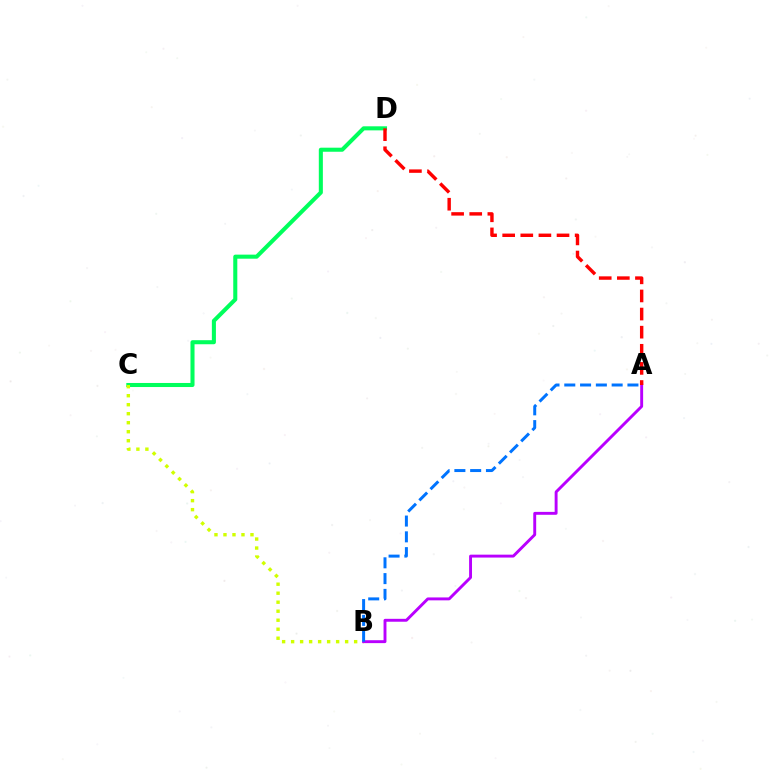{('C', 'D'): [{'color': '#00ff5c', 'line_style': 'solid', 'thickness': 2.92}], ('B', 'C'): [{'color': '#d1ff00', 'line_style': 'dotted', 'thickness': 2.45}], ('A', 'B'): [{'color': '#b900ff', 'line_style': 'solid', 'thickness': 2.09}, {'color': '#0074ff', 'line_style': 'dashed', 'thickness': 2.14}], ('A', 'D'): [{'color': '#ff0000', 'line_style': 'dashed', 'thickness': 2.46}]}